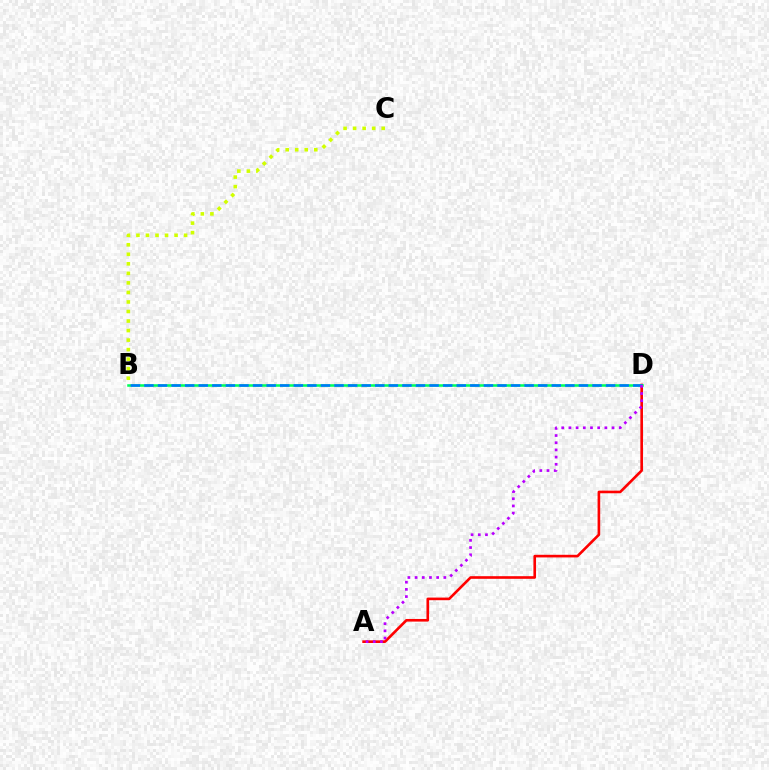{('A', 'D'): [{'color': '#ff0000', 'line_style': 'solid', 'thickness': 1.9}, {'color': '#b900ff', 'line_style': 'dotted', 'thickness': 1.95}], ('B', 'D'): [{'color': '#00ff5c', 'line_style': 'solid', 'thickness': 1.84}, {'color': '#0074ff', 'line_style': 'dashed', 'thickness': 1.84}], ('B', 'C'): [{'color': '#d1ff00', 'line_style': 'dotted', 'thickness': 2.59}]}